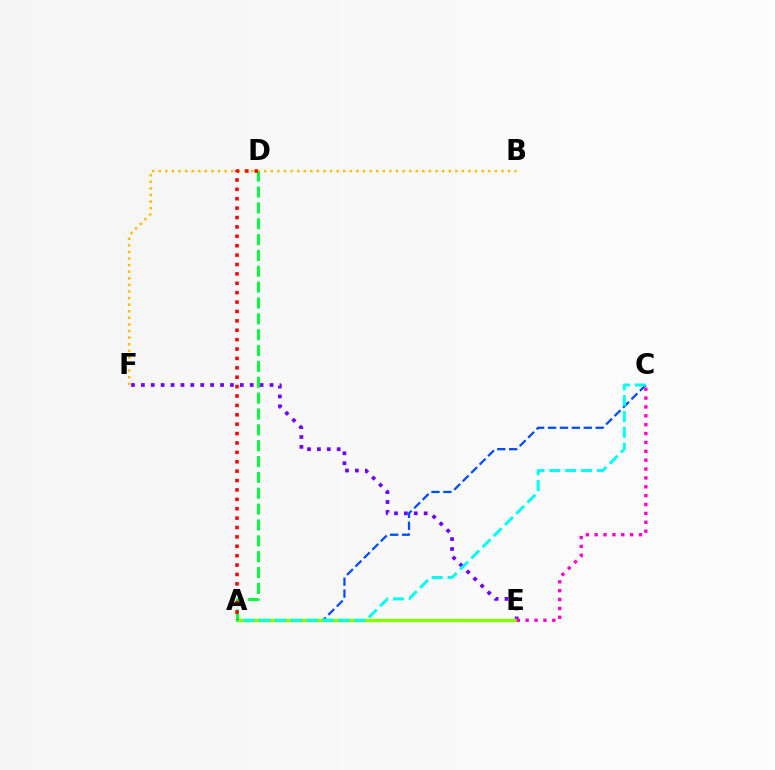{('A', 'C'): [{'color': '#004bff', 'line_style': 'dashed', 'thickness': 1.62}, {'color': '#00fff6', 'line_style': 'dashed', 'thickness': 2.15}], ('E', 'F'): [{'color': '#7200ff', 'line_style': 'dotted', 'thickness': 2.69}], ('A', 'E'): [{'color': '#84ff00', 'line_style': 'solid', 'thickness': 2.48}], ('B', 'F'): [{'color': '#ffbd00', 'line_style': 'dotted', 'thickness': 1.79}], ('C', 'E'): [{'color': '#ff00cf', 'line_style': 'dotted', 'thickness': 2.41}], ('A', 'D'): [{'color': '#00ff39', 'line_style': 'dashed', 'thickness': 2.15}, {'color': '#ff0000', 'line_style': 'dotted', 'thickness': 2.55}]}